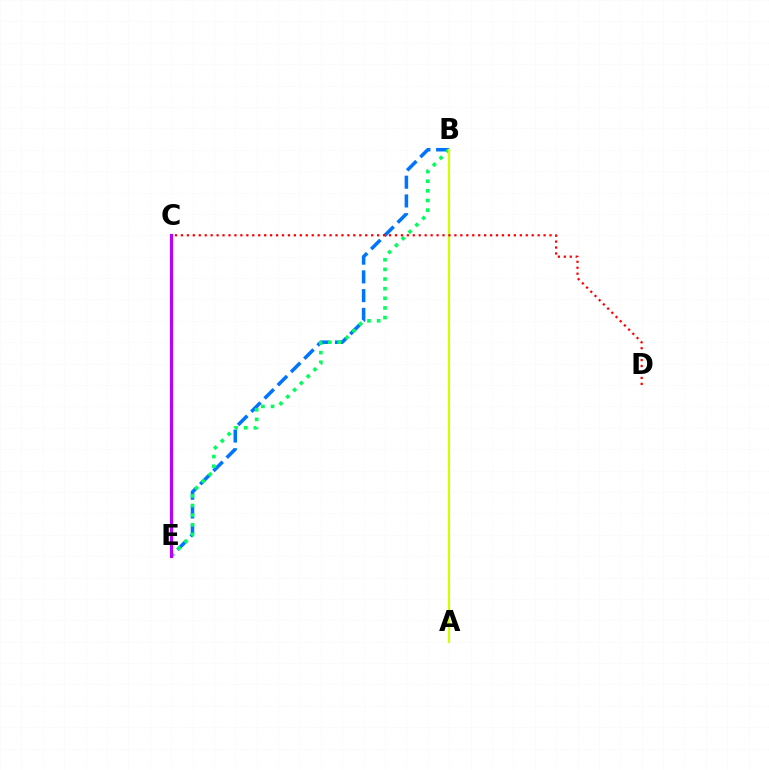{('B', 'E'): [{'color': '#0074ff', 'line_style': 'dashed', 'thickness': 2.54}, {'color': '#00ff5c', 'line_style': 'dotted', 'thickness': 2.62}], ('A', 'B'): [{'color': '#d1ff00', 'line_style': 'solid', 'thickness': 1.57}], ('C', 'D'): [{'color': '#ff0000', 'line_style': 'dotted', 'thickness': 1.62}], ('C', 'E'): [{'color': '#b900ff', 'line_style': 'solid', 'thickness': 2.27}]}